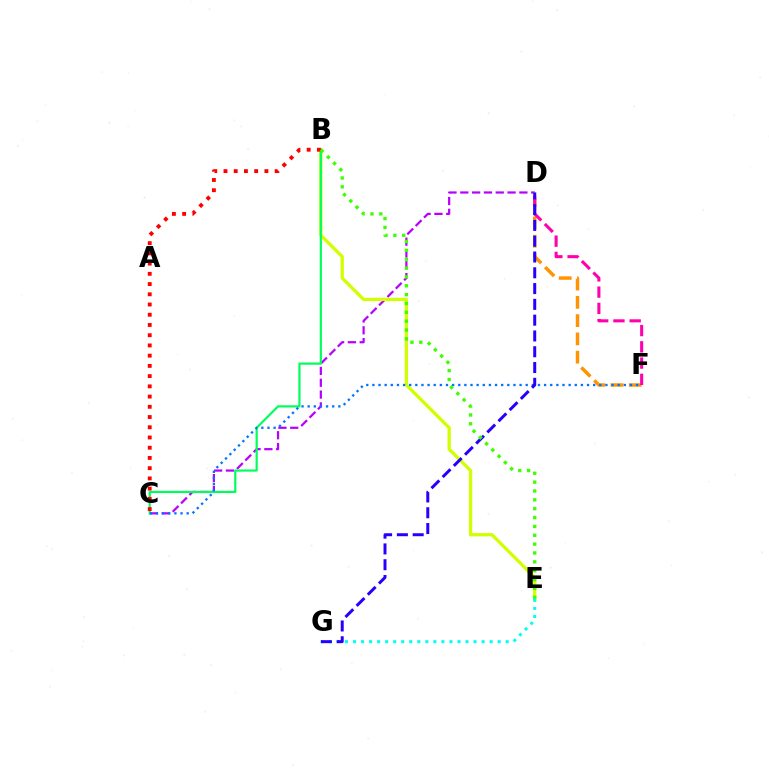{('C', 'D'): [{'color': '#b900ff', 'line_style': 'dashed', 'thickness': 1.61}], ('D', 'F'): [{'color': '#ff9400', 'line_style': 'dashed', 'thickness': 2.48}, {'color': '#ff00ac', 'line_style': 'dashed', 'thickness': 2.21}], ('B', 'E'): [{'color': '#d1ff00', 'line_style': 'solid', 'thickness': 2.36}, {'color': '#3dff00', 'line_style': 'dotted', 'thickness': 2.41}], ('B', 'C'): [{'color': '#00ff5c', 'line_style': 'solid', 'thickness': 1.58}, {'color': '#ff0000', 'line_style': 'dotted', 'thickness': 2.78}], ('C', 'F'): [{'color': '#0074ff', 'line_style': 'dotted', 'thickness': 1.67}], ('E', 'G'): [{'color': '#00fff6', 'line_style': 'dotted', 'thickness': 2.18}], ('D', 'G'): [{'color': '#2500ff', 'line_style': 'dashed', 'thickness': 2.15}]}